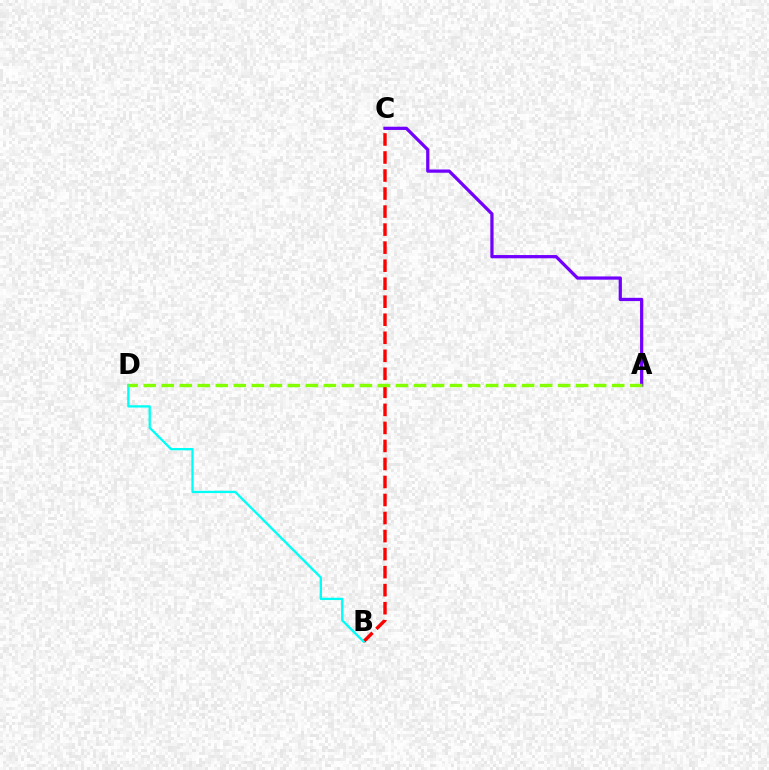{('A', 'C'): [{'color': '#7200ff', 'line_style': 'solid', 'thickness': 2.33}], ('B', 'C'): [{'color': '#ff0000', 'line_style': 'dashed', 'thickness': 2.45}], ('B', 'D'): [{'color': '#00fff6', 'line_style': 'solid', 'thickness': 1.65}], ('A', 'D'): [{'color': '#84ff00', 'line_style': 'dashed', 'thickness': 2.45}]}